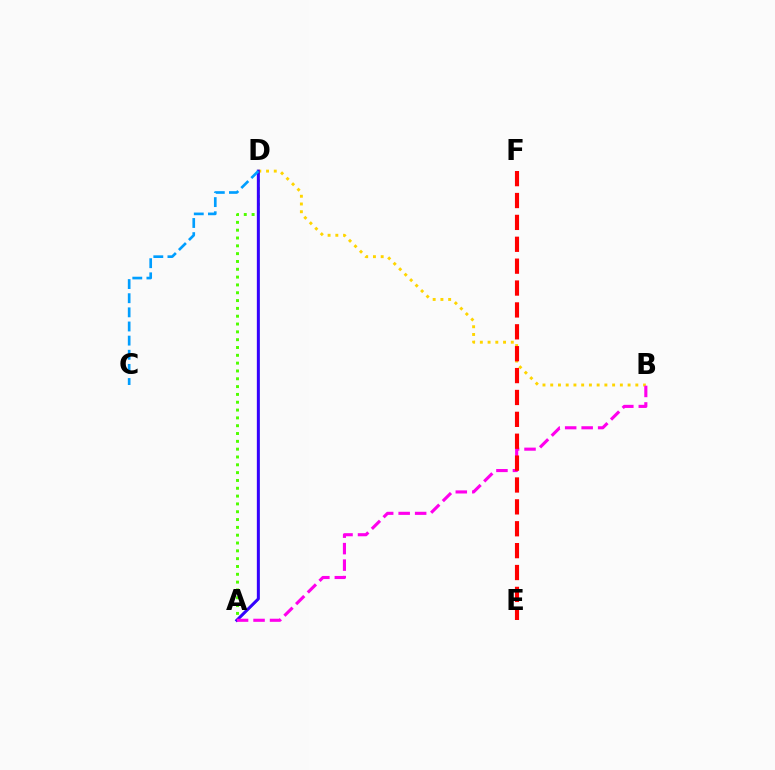{('A', 'D'): [{'color': '#4fff00', 'line_style': 'dotted', 'thickness': 2.12}, {'color': '#00ff86', 'line_style': 'solid', 'thickness': 1.69}, {'color': '#3700ff', 'line_style': 'solid', 'thickness': 2.13}], ('B', 'D'): [{'color': '#ffd500', 'line_style': 'dotted', 'thickness': 2.1}], ('A', 'B'): [{'color': '#ff00ed', 'line_style': 'dashed', 'thickness': 2.24}], ('E', 'F'): [{'color': '#ff0000', 'line_style': 'dashed', 'thickness': 2.97}], ('C', 'D'): [{'color': '#009eff', 'line_style': 'dashed', 'thickness': 1.92}]}